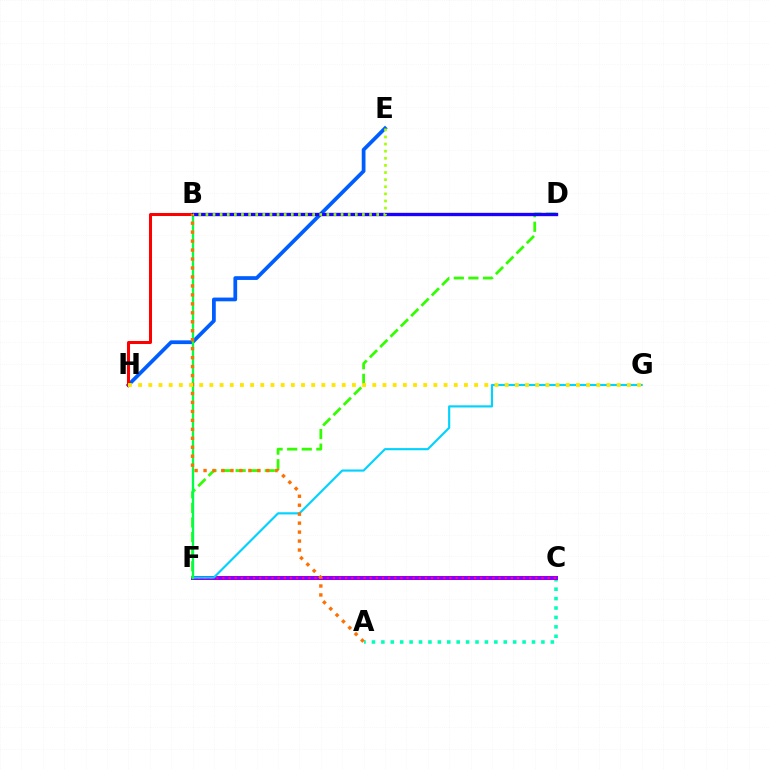{('A', 'C'): [{'color': '#00ffbb', 'line_style': 'dotted', 'thickness': 2.56}], ('E', 'H'): [{'color': '#005dff', 'line_style': 'solid', 'thickness': 2.7}], ('C', 'F'): [{'color': '#8a00ff', 'line_style': 'solid', 'thickness': 2.87}, {'color': '#ff0088', 'line_style': 'dotted', 'thickness': 1.67}], ('B', 'H'): [{'color': '#ff0000', 'line_style': 'solid', 'thickness': 2.18}], ('F', 'G'): [{'color': '#00d3ff', 'line_style': 'solid', 'thickness': 1.54}], ('D', 'F'): [{'color': '#31ff00', 'line_style': 'dashed', 'thickness': 1.98}], ('B', 'F'): [{'color': '#00ff45', 'line_style': 'solid', 'thickness': 1.68}], ('B', 'D'): [{'color': '#fa00f9', 'line_style': 'solid', 'thickness': 1.82}, {'color': '#1900ff', 'line_style': 'solid', 'thickness': 2.4}], ('A', 'B'): [{'color': '#ff7000', 'line_style': 'dotted', 'thickness': 2.44}], ('G', 'H'): [{'color': '#ffe600', 'line_style': 'dotted', 'thickness': 2.77}], ('B', 'E'): [{'color': '#a2ff00', 'line_style': 'dotted', 'thickness': 1.93}]}